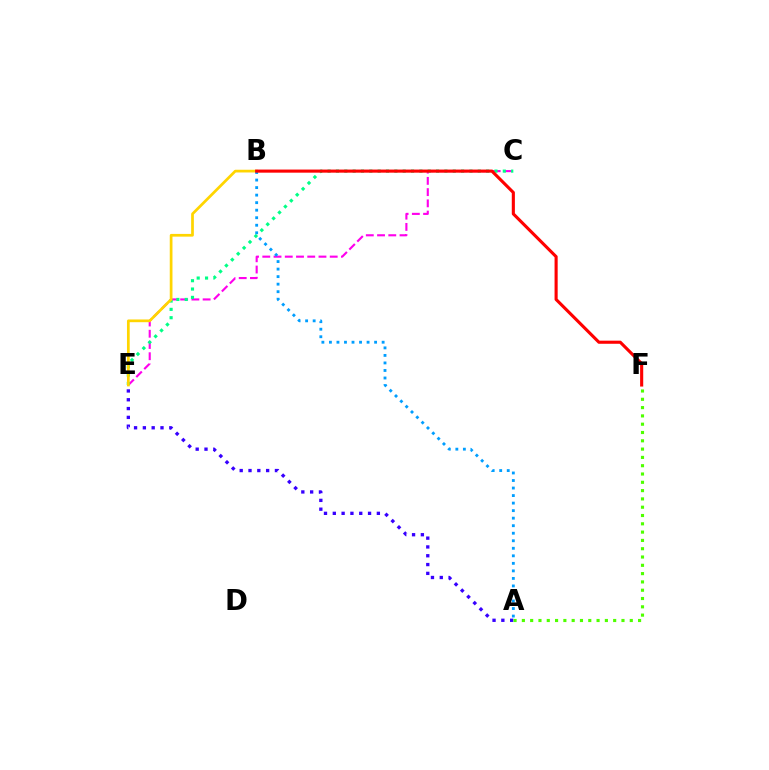{('C', 'E'): [{'color': '#ff00ed', 'line_style': 'dashed', 'thickness': 1.53}, {'color': '#00ff86', 'line_style': 'dotted', 'thickness': 2.27}], ('A', 'E'): [{'color': '#3700ff', 'line_style': 'dotted', 'thickness': 2.39}], ('B', 'E'): [{'color': '#ffd500', 'line_style': 'solid', 'thickness': 1.96}], ('A', 'B'): [{'color': '#009eff', 'line_style': 'dotted', 'thickness': 2.05}], ('B', 'F'): [{'color': '#ff0000', 'line_style': 'solid', 'thickness': 2.24}], ('A', 'F'): [{'color': '#4fff00', 'line_style': 'dotted', 'thickness': 2.26}]}